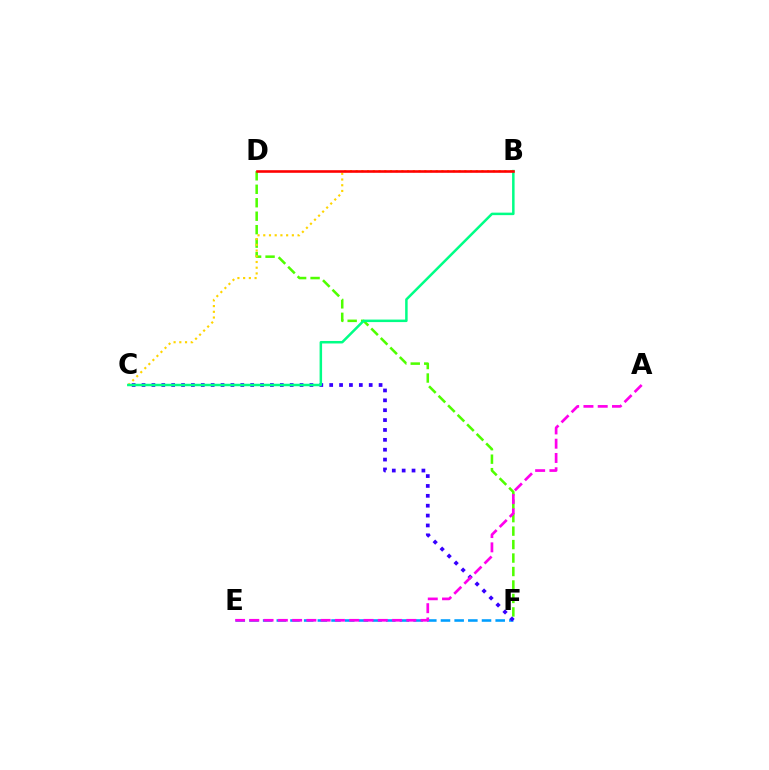{('E', 'F'): [{'color': '#009eff', 'line_style': 'dashed', 'thickness': 1.86}], ('D', 'F'): [{'color': '#4fff00', 'line_style': 'dashed', 'thickness': 1.83}], ('C', 'F'): [{'color': '#3700ff', 'line_style': 'dotted', 'thickness': 2.68}], ('B', 'C'): [{'color': '#ffd500', 'line_style': 'dotted', 'thickness': 1.55}, {'color': '#00ff86', 'line_style': 'solid', 'thickness': 1.8}], ('A', 'E'): [{'color': '#ff00ed', 'line_style': 'dashed', 'thickness': 1.94}], ('B', 'D'): [{'color': '#ff0000', 'line_style': 'solid', 'thickness': 1.87}]}